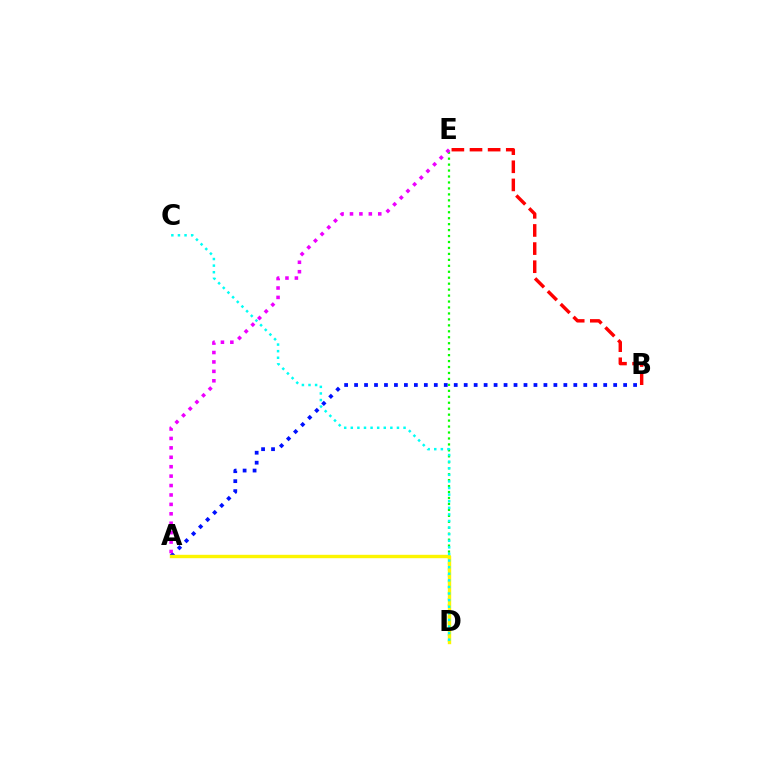{('D', 'E'): [{'color': '#08ff00', 'line_style': 'dotted', 'thickness': 1.62}], ('A', 'B'): [{'color': '#0010ff', 'line_style': 'dotted', 'thickness': 2.71}], ('A', 'D'): [{'color': '#fcf500', 'line_style': 'solid', 'thickness': 2.45}], ('B', 'E'): [{'color': '#ff0000', 'line_style': 'dashed', 'thickness': 2.46}], ('C', 'D'): [{'color': '#00fff6', 'line_style': 'dotted', 'thickness': 1.79}], ('A', 'E'): [{'color': '#ee00ff', 'line_style': 'dotted', 'thickness': 2.56}]}